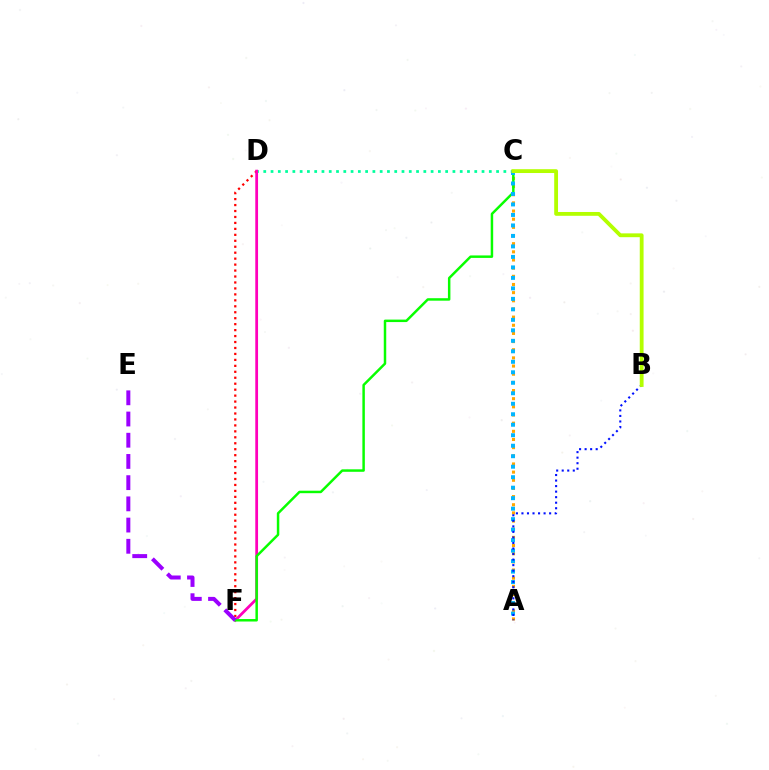{('C', 'D'): [{'color': '#00ff9d', 'line_style': 'dotted', 'thickness': 1.98}], ('A', 'C'): [{'color': '#ffa500', 'line_style': 'dotted', 'thickness': 2.22}, {'color': '#00b5ff', 'line_style': 'dotted', 'thickness': 2.85}], ('D', 'F'): [{'color': '#ff0000', 'line_style': 'dotted', 'thickness': 1.62}, {'color': '#ff00bd', 'line_style': 'solid', 'thickness': 1.99}], ('C', 'F'): [{'color': '#08ff00', 'line_style': 'solid', 'thickness': 1.78}], ('E', 'F'): [{'color': '#9b00ff', 'line_style': 'dashed', 'thickness': 2.88}], ('A', 'B'): [{'color': '#0010ff', 'line_style': 'dotted', 'thickness': 1.5}], ('B', 'C'): [{'color': '#b3ff00', 'line_style': 'solid', 'thickness': 2.75}]}